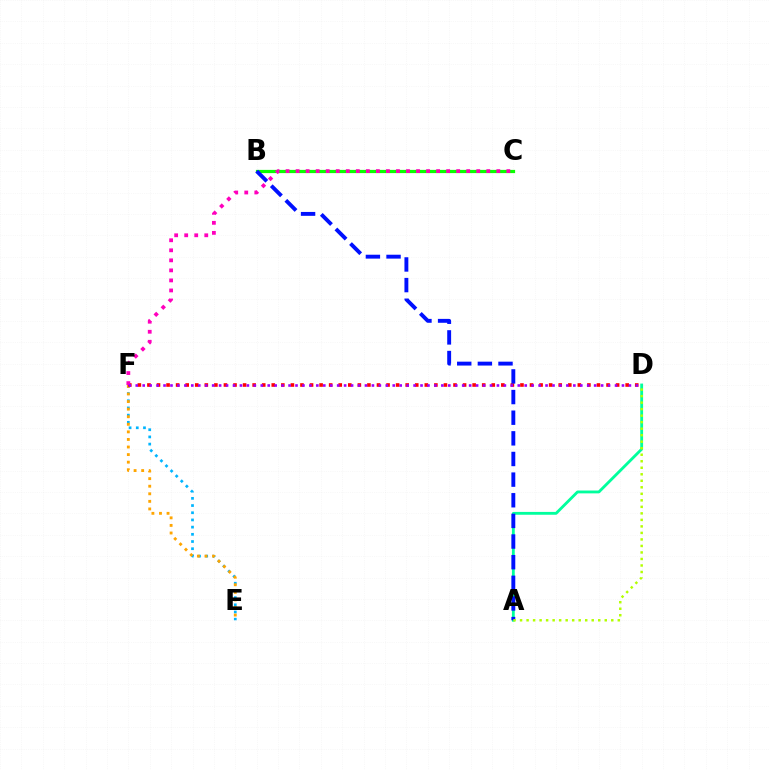{('B', 'C'): [{'color': '#08ff00', 'line_style': 'solid', 'thickness': 2.32}], ('E', 'F'): [{'color': '#00b5ff', 'line_style': 'dotted', 'thickness': 1.95}, {'color': '#ffa500', 'line_style': 'dotted', 'thickness': 2.06}], ('A', 'D'): [{'color': '#00ff9d', 'line_style': 'solid', 'thickness': 2.04}, {'color': '#b3ff00', 'line_style': 'dotted', 'thickness': 1.77}], ('D', 'F'): [{'color': '#ff0000', 'line_style': 'dotted', 'thickness': 2.6}, {'color': '#9b00ff', 'line_style': 'dotted', 'thickness': 1.89}], ('A', 'B'): [{'color': '#0010ff', 'line_style': 'dashed', 'thickness': 2.8}], ('C', 'F'): [{'color': '#ff00bd', 'line_style': 'dotted', 'thickness': 2.73}]}